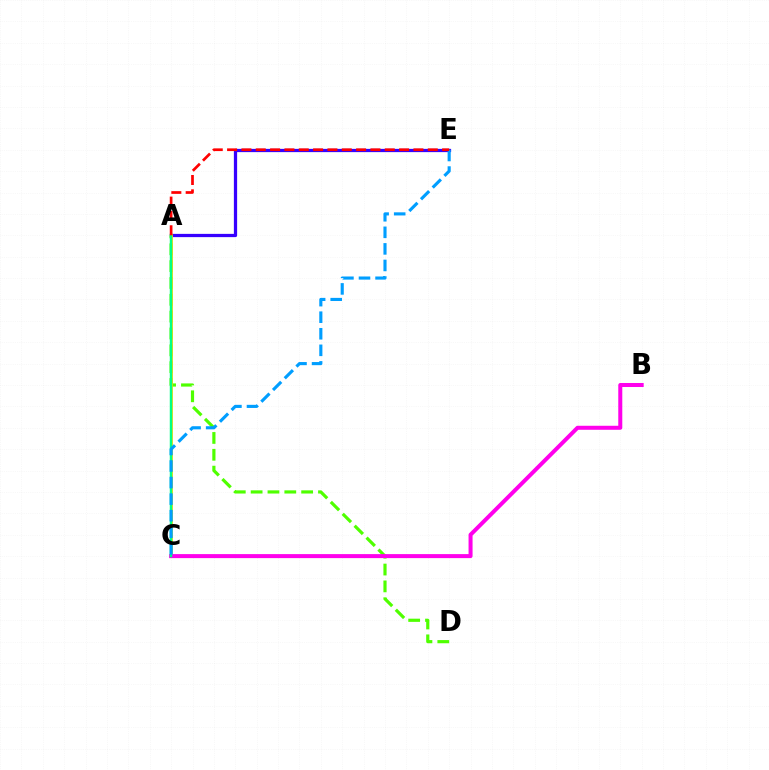{('A', 'E'): [{'color': '#3700ff', 'line_style': 'solid', 'thickness': 2.34}, {'color': '#ff0000', 'line_style': 'dashed', 'thickness': 1.95}], ('A', 'D'): [{'color': '#4fff00', 'line_style': 'dashed', 'thickness': 2.29}], ('A', 'C'): [{'color': '#ffd500', 'line_style': 'solid', 'thickness': 2.01}, {'color': '#00ff86', 'line_style': 'solid', 'thickness': 1.77}], ('B', 'C'): [{'color': '#ff00ed', 'line_style': 'solid', 'thickness': 2.89}], ('C', 'E'): [{'color': '#009eff', 'line_style': 'dashed', 'thickness': 2.25}]}